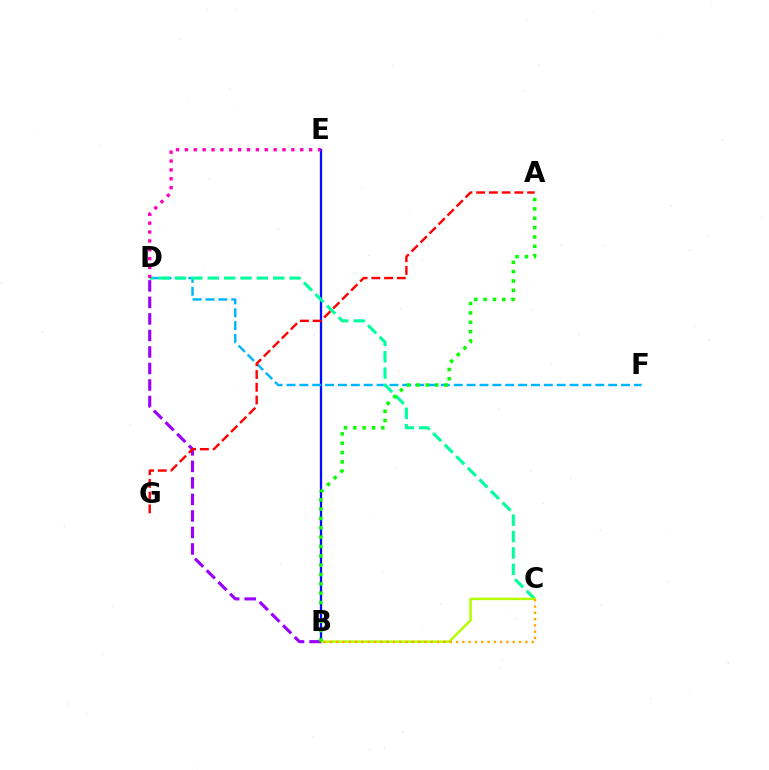{('B', 'E'): [{'color': '#0010ff', 'line_style': 'solid', 'thickness': 1.66}], ('D', 'F'): [{'color': '#00b5ff', 'line_style': 'dashed', 'thickness': 1.75}], ('C', 'D'): [{'color': '#00ff9d', 'line_style': 'dashed', 'thickness': 2.22}], ('B', 'C'): [{'color': '#b3ff00', 'line_style': 'solid', 'thickness': 1.81}, {'color': '#ffa500', 'line_style': 'dotted', 'thickness': 1.71}], ('B', 'D'): [{'color': '#9b00ff', 'line_style': 'dashed', 'thickness': 2.24}], ('D', 'E'): [{'color': '#ff00bd', 'line_style': 'dotted', 'thickness': 2.41}], ('A', 'B'): [{'color': '#08ff00', 'line_style': 'dotted', 'thickness': 2.54}], ('A', 'G'): [{'color': '#ff0000', 'line_style': 'dashed', 'thickness': 1.73}]}